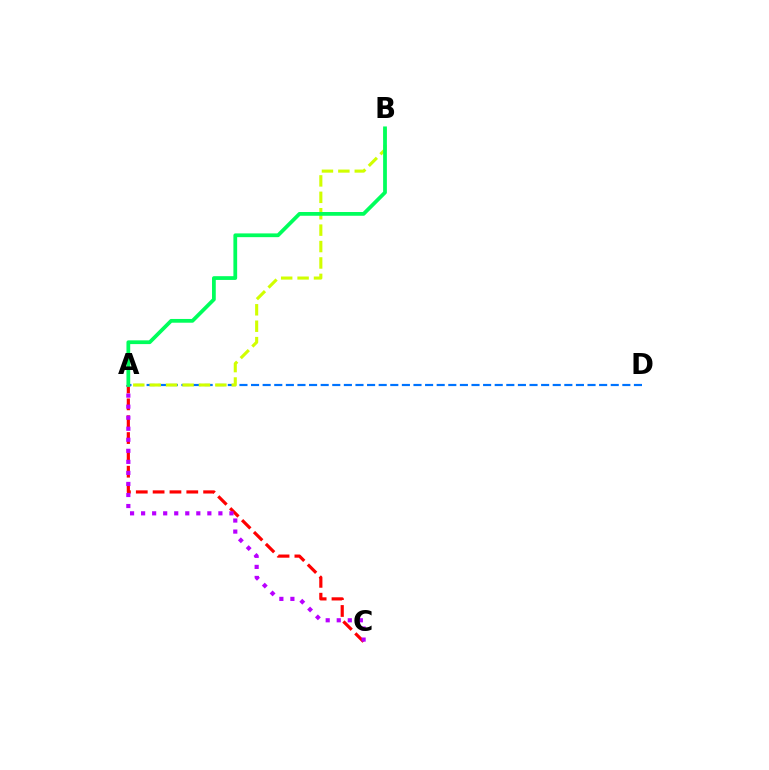{('A', 'C'): [{'color': '#ff0000', 'line_style': 'dashed', 'thickness': 2.29}, {'color': '#b900ff', 'line_style': 'dotted', 'thickness': 3.0}], ('A', 'D'): [{'color': '#0074ff', 'line_style': 'dashed', 'thickness': 1.58}], ('A', 'B'): [{'color': '#d1ff00', 'line_style': 'dashed', 'thickness': 2.23}, {'color': '#00ff5c', 'line_style': 'solid', 'thickness': 2.7}]}